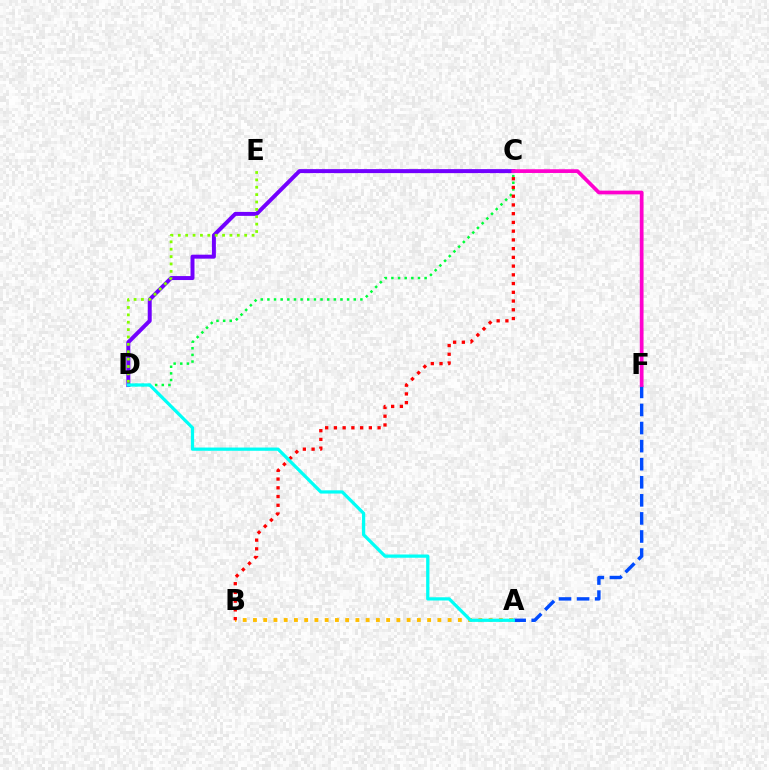{('A', 'F'): [{'color': '#004bff', 'line_style': 'dashed', 'thickness': 2.46}], ('A', 'B'): [{'color': '#ffbd00', 'line_style': 'dotted', 'thickness': 2.78}], ('C', 'D'): [{'color': '#7200ff', 'line_style': 'solid', 'thickness': 2.86}, {'color': '#00ff39', 'line_style': 'dotted', 'thickness': 1.81}], ('D', 'E'): [{'color': '#84ff00', 'line_style': 'dotted', 'thickness': 2.0}], ('B', 'C'): [{'color': '#ff0000', 'line_style': 'dotted', 'thickness': 2.37}], ('C', 'F'): [{'color': '#ff00cf', 'line_style': 'solid', 'thickness': 2.68}], ('A', 'D'): [{'color': '#00fff6', 'line_style': 'solid', 'thickness': 2.33}]}